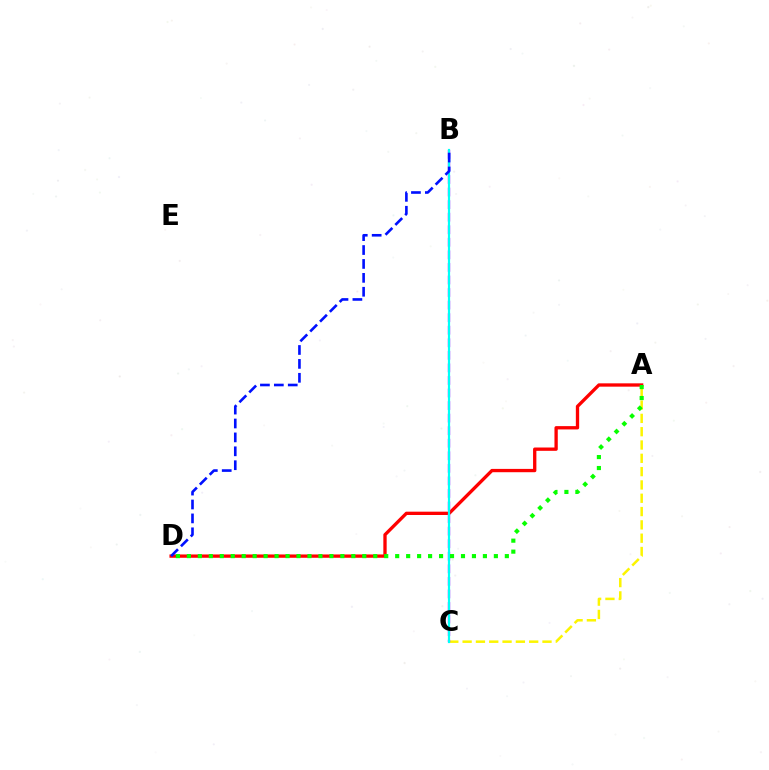{('A', 'D'): [{'color': '#ff0000', 'line_style': 'solid', 'thickness': 2.39}, {'color': '#08ff00', 'line_style': 'dotted', 'thickness': 2.98}], ('A', 'C'): [{'color': '#fcf500', 'line_style': 'dashed', 'thickness': 1.81}], ('B', 'C'): [{'color': '#ee00ff', 'line_style': 'dashed', 'thickness': 1.71}, {'color': '#00fff6', 'line_style': 'solid', 'thickness': 1.59}], ('B', 'D'): [{'color': '#0010ff', 'line_style': 'dashed', 'thickness': 1.89}]}